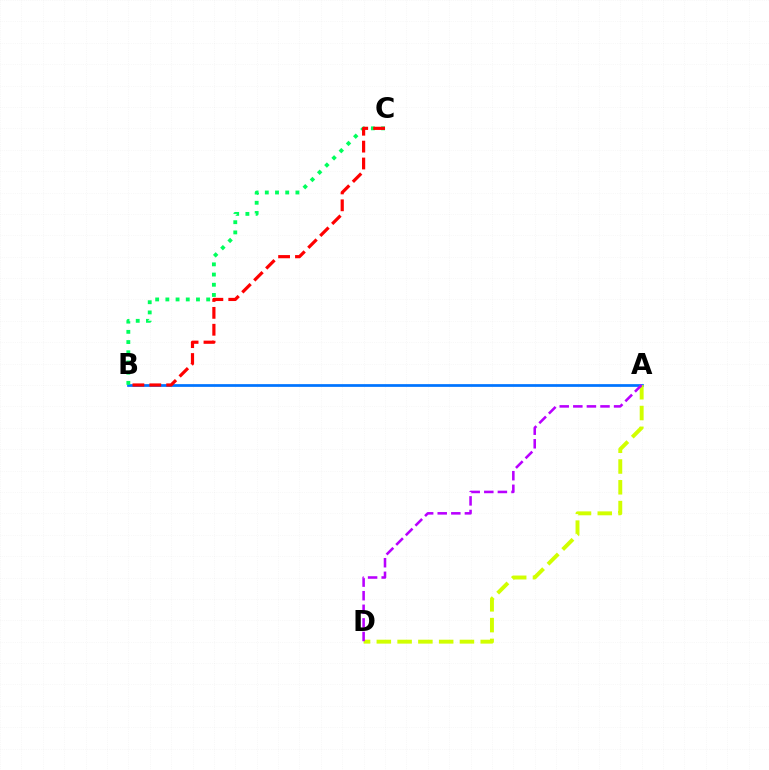{('A', 'B'): [{'color': '#0074ff', 'line_style': 'solid', 'thickness': 1.97}], ('A', 'D'): [{'color': '#d1ff00', 'line_style': 'dashed', 'thickness': 2.82}, {'color': '#b900ff', 'line_style': 'dashed', 'thickness': 1.85}], ('B', 'C'): [{'color': '#00ff5c', 'line_style': 'dotted', 'thickness': 2.77}, {'color': '#ff0000', 'line_style': 'dashed', 'thickness': 2.29}]}